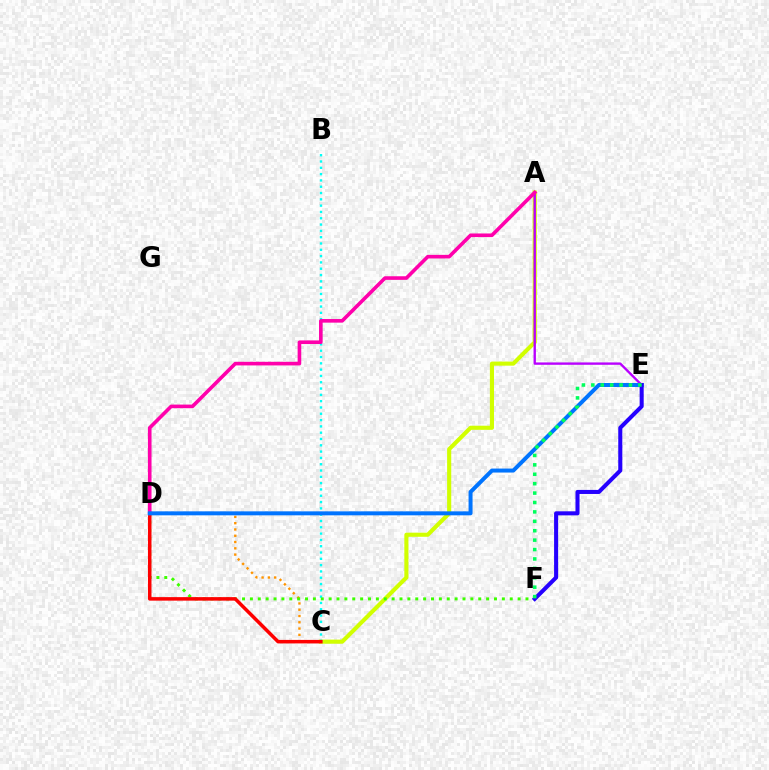{('A', 'C'): [{'color': '#d1ff00', 'line_style': 'solid', 'thickness': 2.96}], ('C', 'D'): [{'color': '#ff9400', 'line_style': 'dotted', 'thickness': 1.71}, {'color': '#ff0000', 'line_style': 'solid', 'thickness': 2.53}], ('A', 'E'): [{'color': '#b900ff', 'line_style': 'solid', 'thickness': 1.7}], ('B', 'C'): [{'color': '#00fff6', 'line_style': 'dotted', 'thickness': 1.71}], ('D', 'F'): [{'color': '#3dff00', 'line_style': 'dotted', 'thickness': 2.14}], ('A', 'D'): [{'color': '#ff00ac', 'line_style': 'solid', 'thickness': 2.6}], ('D', 'E'): [{'color': '#0074ff', 'line_style': 'solid', 'thickness': 2.87}], ('E', 'F'): [{'color': '#2500ff', 'line_style': 'solid', 'thickness': 2.92}, {'color': '#00ff5c', 'line_style': 'dotted', 'thickness': 2.56}]}